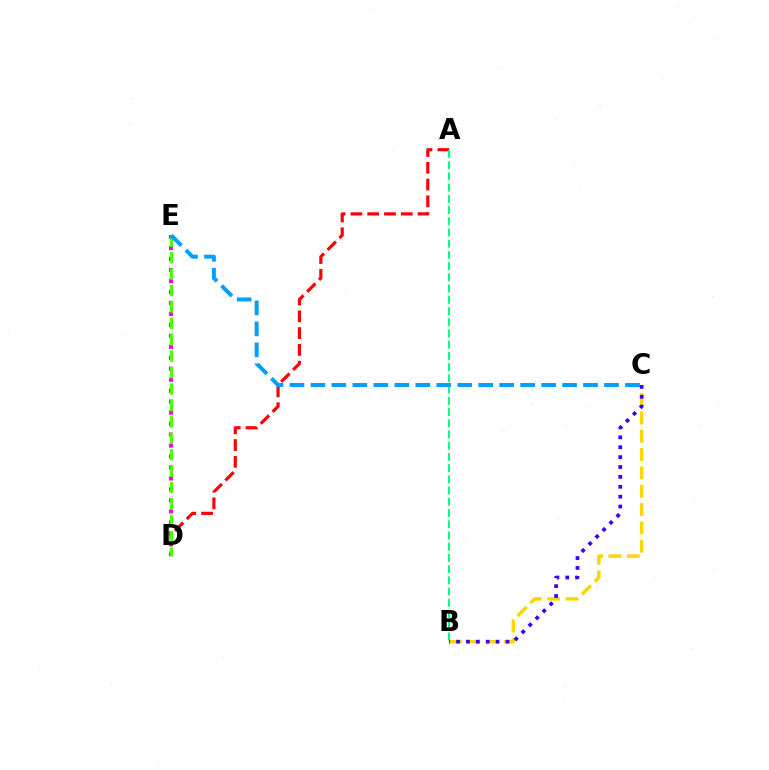{('D', 'E'): [{'color': '#ff00ed', 'line_style': 'dotted', 'thickness': 2.98}, {'color': '#4fff00', 'line_style': 'dashed', 'thickness': 2.23}], ('B', 'C'): [{'color': '#ffd500', 'line_style': 'dashed', 'thickness': 2.49}, {'color': '#3700ff', 'line_style': 'dotted', 'thickness': 2.69}], ('A', 'D'): [{'color': '#ff0000', 'line_style': 'dashed', 'thickness': 2.28}], ('A', 'B'): [{'color': '#00ff86', 'line_style': 'dashed', 'thickness': 1.52}], ('C', 'E'): [{'color': '#009eff', 'line_style': 'dashed', 'thickness': 2.85}]}